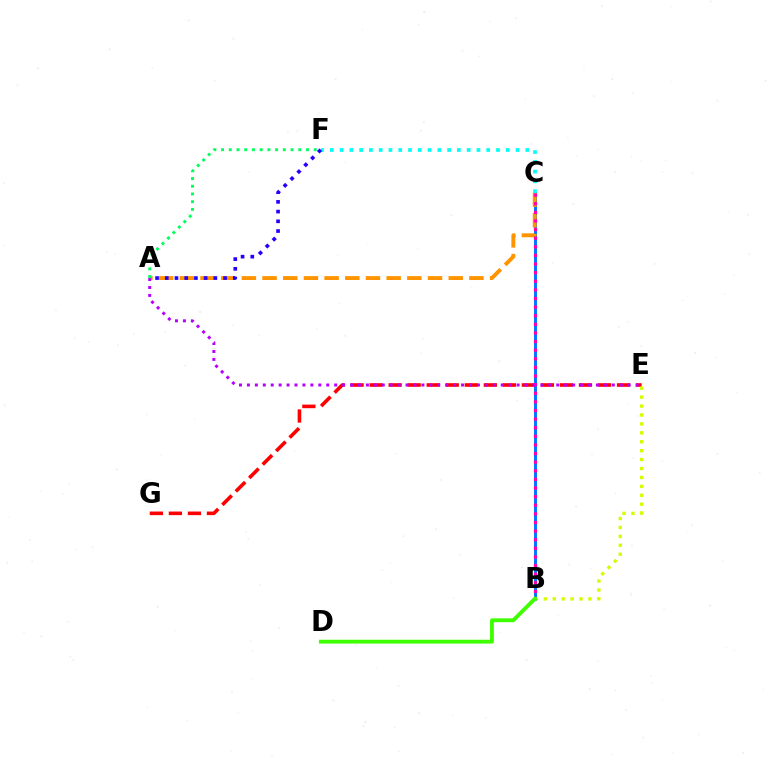{('B', 'C'): [{'color': '#0074ff', 'line_style': 'solid', 'thickness': 2.12}, {'color': '#ff00ac', 'line_style': 'dotted', 'thickness': 2.34}], ('E', 'G'): [{'color': '#ff0000', 'line_style': 'dashed', 'thickness': 2.59}], ('A', 'C'): [{'color': '#ff9400', 'line_style': 'dashed', 'thickness': 2.81}], ('B', 'E'): [{'color': '#d1ff00', 'line_style': 'dotted', 'thickness': 2.42}], ('A', 'E'): [{'color': '#b900ff', 'line_style': 'dotted', 'thickness': 2.15}], ('C', 'F'): [{'color': '#00fff6', 'line_style': 'dotted', 'thickness': 2.66}], ('B', 'D'): [{'color': '#3dff00', 'line_style': 'solid', 'thickness': 2.77}], ('A', 'F'): [{'color': '#2500ff', 'line_style': 'dotted', 'thickness': 2.64}, {'color': '#00ff5c', 'line_style': 'dotted', 'thickness': 2.1}]}